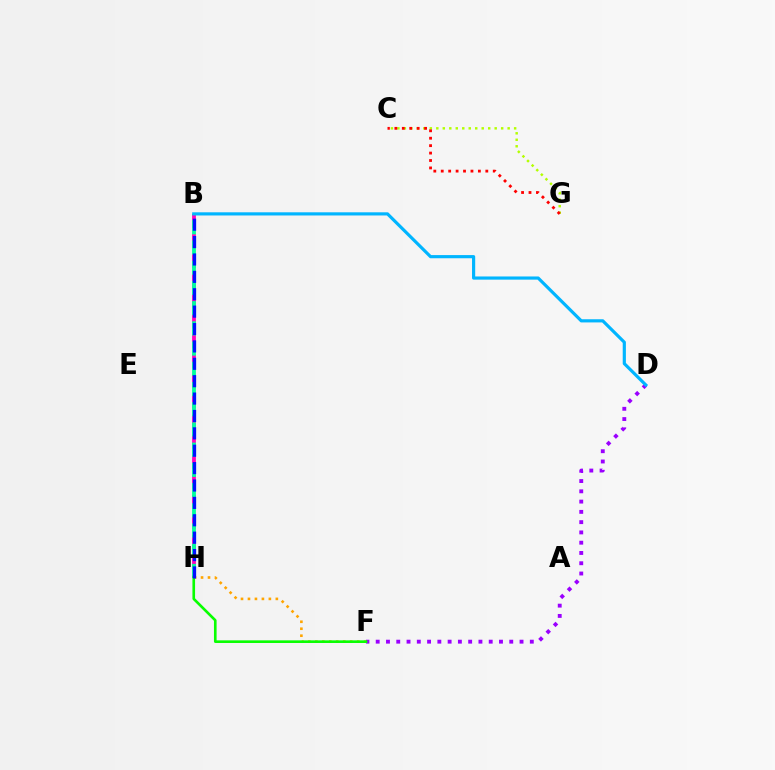{('B', 'H'): [{'color': '#ff00bd', 'line_style': 'dashed', 'thickness': 2.73}, {'color': '#00ff9d', 'line_style': 'dashed', 'thickness': 2.75}, {'color': '#0010ff', 'line_style': 'dashed', 'thickness': 2.36}], ('D', 'F'): [{'color': '#9b00ff', 'line_style': 'dotted', 'thickness': 2.79}], ('B', 'D'): [{'color': '#00b5ff', 'line_style': 'solid', 'thickness': 2.28}], ('C', 'G'): [{'color': '#b3ff00', 'line_style': 'dotted', 'thickness': 1.76}, {'color': '#ff0000', 'line_style': 'dotted', 'thickness': 2.02}], ('F', 'H'): [{'color': '#ffa500', 'line_style': 'dotted', 'thickness': 1.89}, {'color': '#08ff00', 'line_style': 'solid', 'thickness': 1.9}]}